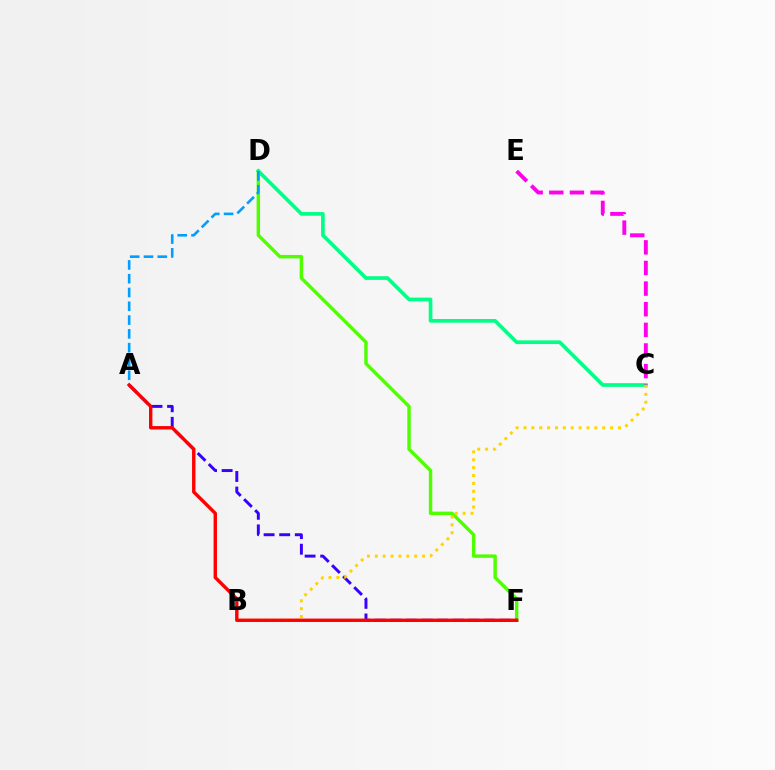{('D', 'F'): [{'color': '#4fff00', 'line_style': 'solid', 'thickness': 2.47}], ('C', 'D'): [{'color': '#00ff86', 'line_style': 'solid', 'thickness': 2.64}], ('A', 'F'): [{'color': '#3700ff', 'line_style': 'dashed', 'thickness': 2.12}, {'color': '#ff0000', 'line_style': 'solid', 'thickness': 2.44}], ('C', 'E'): [{'color': '#ff00ed', 'line_style': 'dashed', 'thickness': 2.8}], ('B', 'C'): [{'color': '#ffd500', 'line_style': 'dotted', 'thickness': 2.14}], ('A', 'D'): [{'color': '#009eff', 'line_style': 'dashed', 'thickness': 1.87}]}